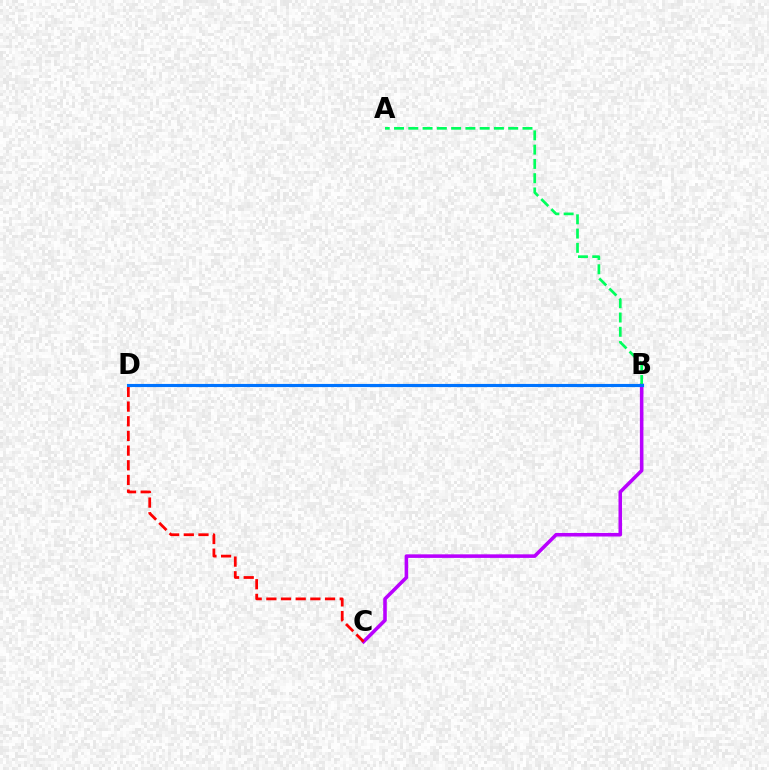{('B', 'C'): [{'color': '#b900ff', 'line_style': 'solid', 'thickness': 2.56}], ('C', 'D'): [{'color': '#ff0000', 'line_style': 'dashed', 'thickness': 1.99}], ('A', 'B'): [{'color': '#00ff5c', 'line_style': 'dashed', 'thickness': 1.94}], ('B', 'D'): [{'color': '#d1ff00', 'line_style': 'solid', 'thickness': 1.93}, {'color': '#0074ff', 'line_style': 'solid', 'thickness': 2.26}]}